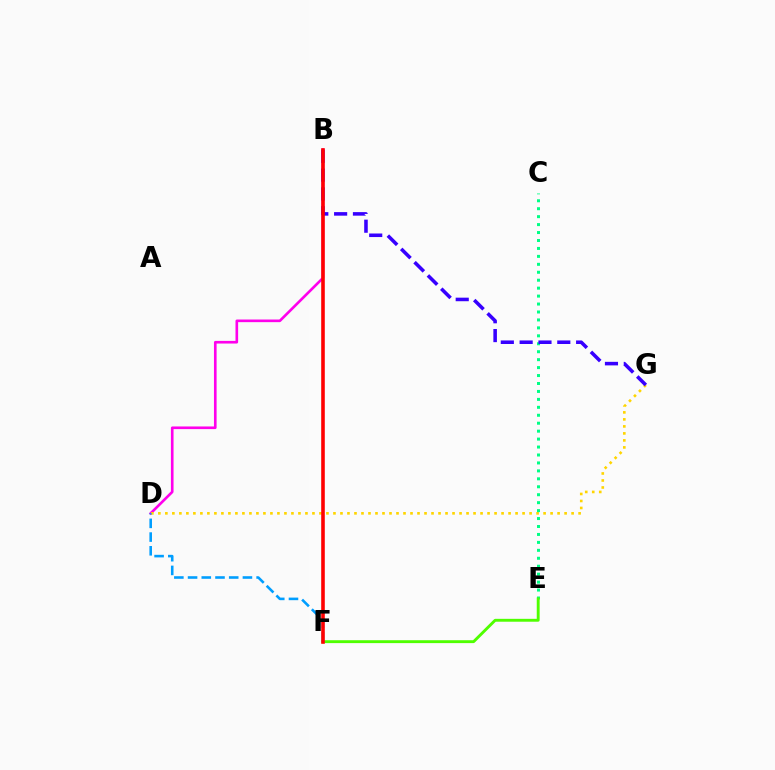{('B', 'D'): [{'color': '#ff00ed', 'line_style': 'solid', 'thickness': 1.9}], ('D', 'G'): [{'color': '#ffd500', 'line_style': 'dotted', 'thickness': 1.9}], ('D', 'F'): [{'color': '#009eff', 'line_style': 'dashed', 'thickness': 1.86}], ('C', 'E'): [{'color': '#00ff86', 'line_style': 'dotted', 'thickness': 2.16}], ('B', 'G'): [{'color': '#3700ff', 'line_style': 'dashed', 'thickness': 2.56}], ('E', 'F'): [{'color': '#4fff00', 'line_style': 'solid', 'thickness': 2.08}], ('B', 'F'): [{'color': '#ff0000', 'line_style': 'solid', 'thickness': 2.58}]}